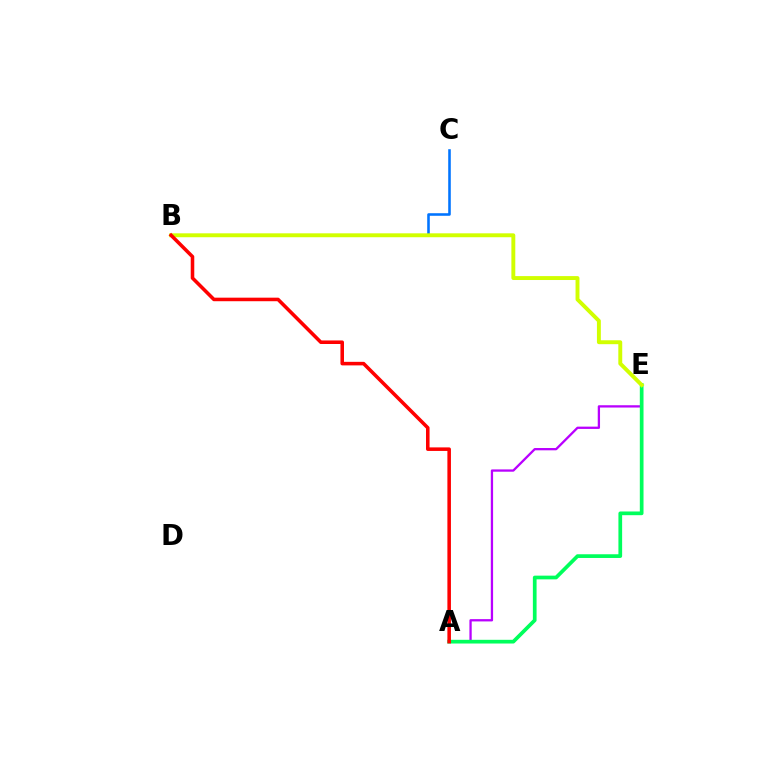{('A', 'E'): [{'color': '#b900ff', 'line_style': 'solid', 'thickness': 1.65}, {'color': '#00ff5c', 'line_style': 'solid', 'thickness': 2.67}], ('B', 'C'): [{'color': '#0074ff', 'line_style': 'solid', 'thickness': 1.85}], ('B', 'E'): [{'color': '#d1ff00', 'line_style': 'solid', 'thickness': 2.82}], ('A', 'B'): [{'color': '#ff0000', 'line_style': 'solid', 'thickness': 2.56}]}